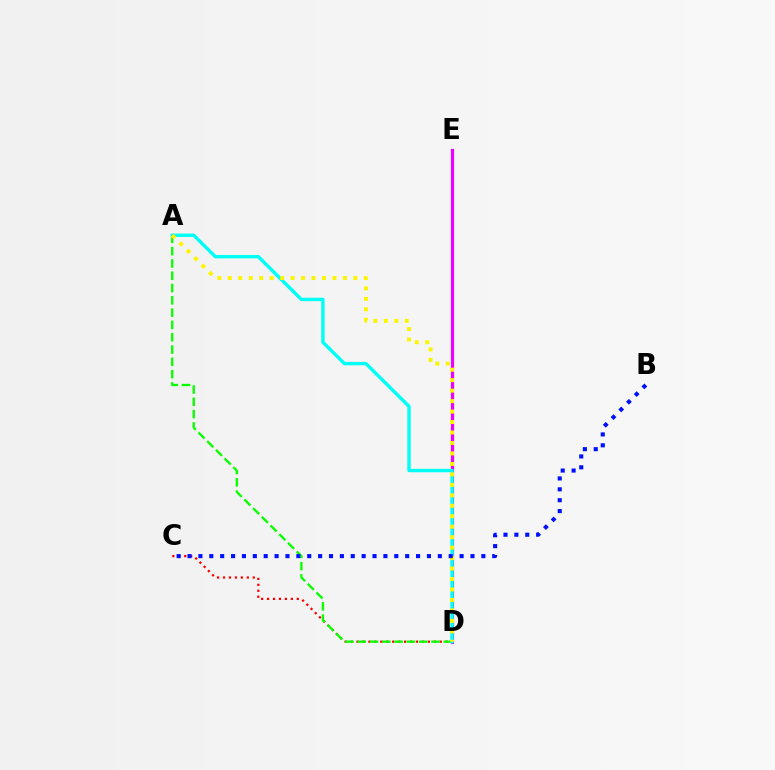{('C', 'D'): [{'color': '#ff0000', 'line_style': 'dotted', 'thickness': 1.62}], ('D', 'E'): [{'color': '#ee00ff', 'line_style': 'solid', 'thickness': 2.28}], ('A', 'D'): [{'color': '#08ff00', 'line_style': 'dashed', 'thickness': 1.67}, {'color': '#00fff6', 'line_style': 'solid', 'thickness': 2.44}, {'color': '#fcf500', 'line_style': 'dotted', 'thickness': 2.84}], ('B', 'C'): [{'color': '#0010ff', 'line_style': 'dotted', 'thickness': 2.96}]}